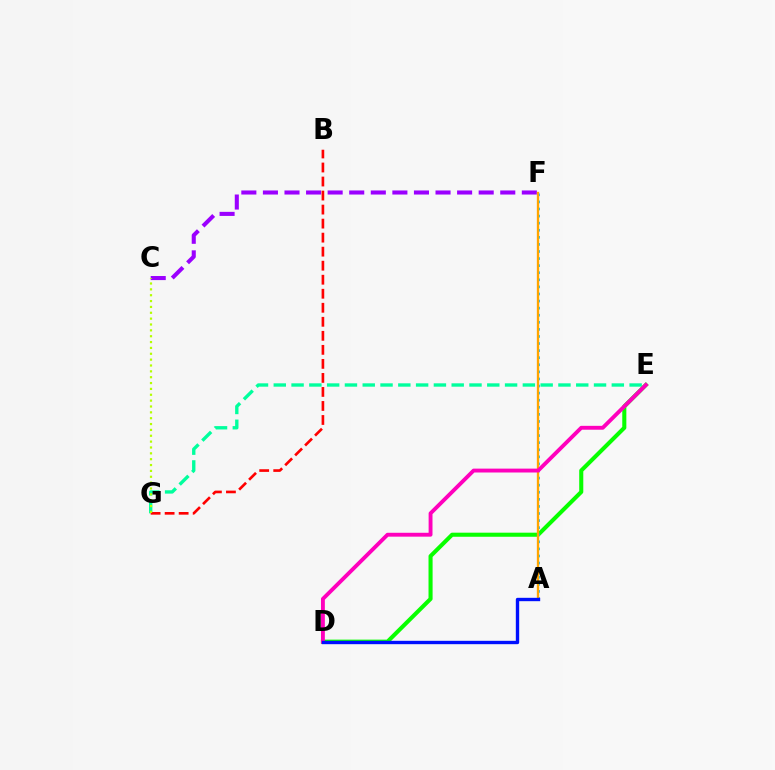{('E', 'G'): [{'color': '#00ff9d', 'line_style': 'dashed', 'thickness': 2.42}], ('D', 'E'): [{'color': '#08ff00', 'line_style': 'solid', 'thickness': 2.93}, {'color': '#ff00bd', 'line_style': 'solid', 'thickness': 2.79}], ('A', 'F'): [{'color': '#00b5ff', 'line_style': 'dotted', 'thickness': 1.92}, {'color': '#ffa500', 'line_style': 'solid', 'thickness': 1.67}], ('C', 'F'): [{'color': '#9b00ff', 'line_style': 'dashed', 'thickness': 2.93}], ('A', 'D'): [{'color': '#0010ff', 'line_style': 'solid', 'thickness': 2.43}], ('B', 'G'): [{'color': '#ff0000', 'line_style': 'dashed', 'thickness': 1.91}], ('C', 'G'): [{'color': '#b3ff00', 'line_style': 'dotted', 'thickness': 1.59}]}